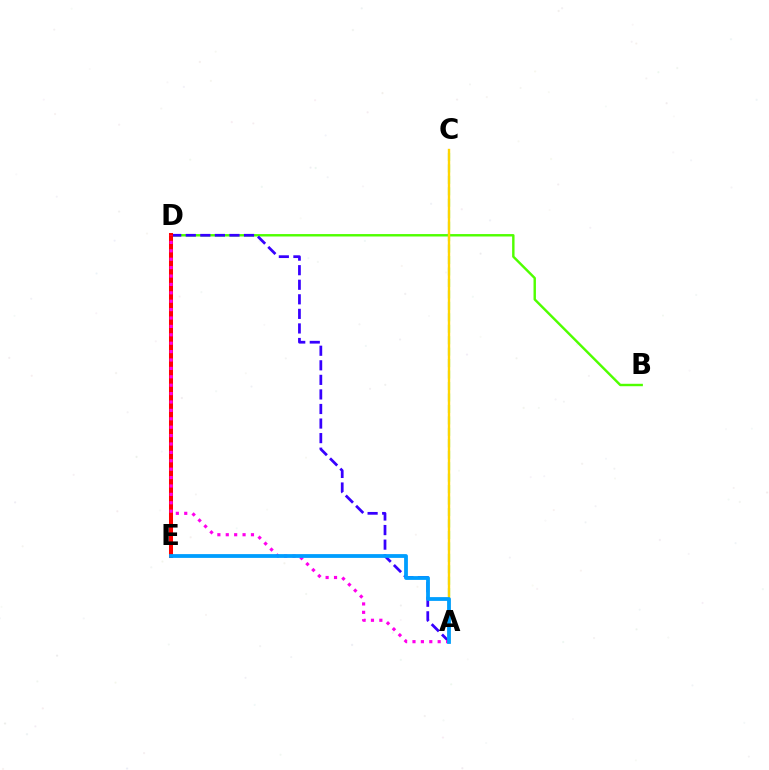{('B', 'D'): [{'color': '#4fff00', 'line_style': 'solid', 'thickness': 1.74}], ('A', 'C'): [{'color': '#00ff86', 'line_style': 'dashed', 'thickness': 1.56}, {'color': '#ffd500', 'line_style': 'solid', 'thickness': 1.71}], ('A', 'D'): [{'color': '#3700ff', 'line_style': 'dashed', 'thickness': 1.98}, {'color': '#ff00ed', 'line_style': 'dotted', 'thickness': 2.28}], ('D', 'E'): [{'color': '#ff0000', 'line_style': 'solid', 'thickness': 2.89}], ('A', 'E'): [{'color': '#009eff', 'line_style': 'solid', 'thickness': 2.73}]}